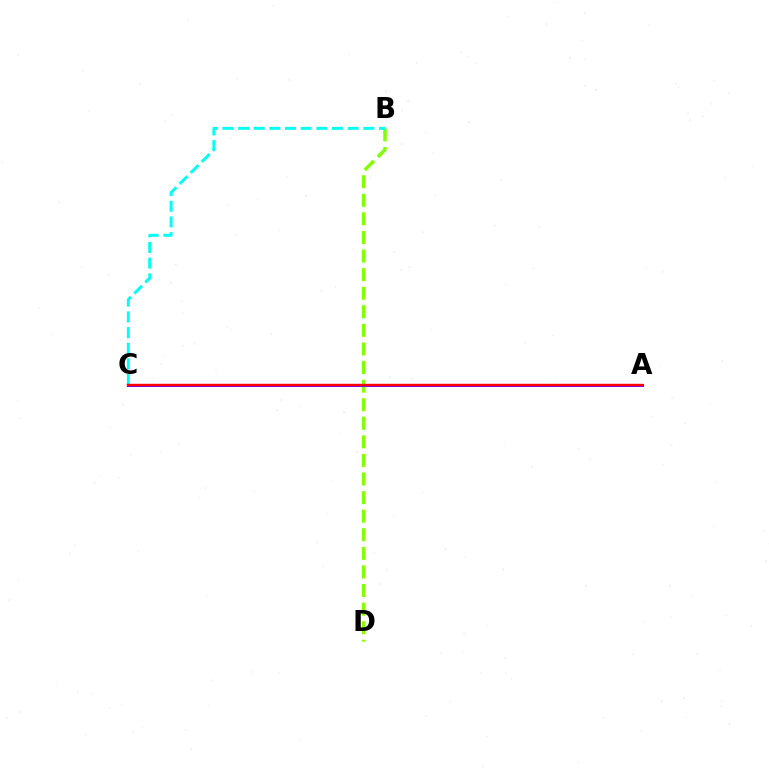{('B', 'D'): [{'color': '#84ff00', 'line_style': 'dashed', 'thickness': 2.52}], ('B', 'C'): [{'color': '#00fff6', 'line_style': 'dashed', 'thickness': 2.13}], ('A', 'C'): [{'color': '#7200ff', 'line_style': 'solid', 'thickness': 2.13}, {'color': '#ff0000', 'line_style': 'solid', 'thickness': 1.73}]}